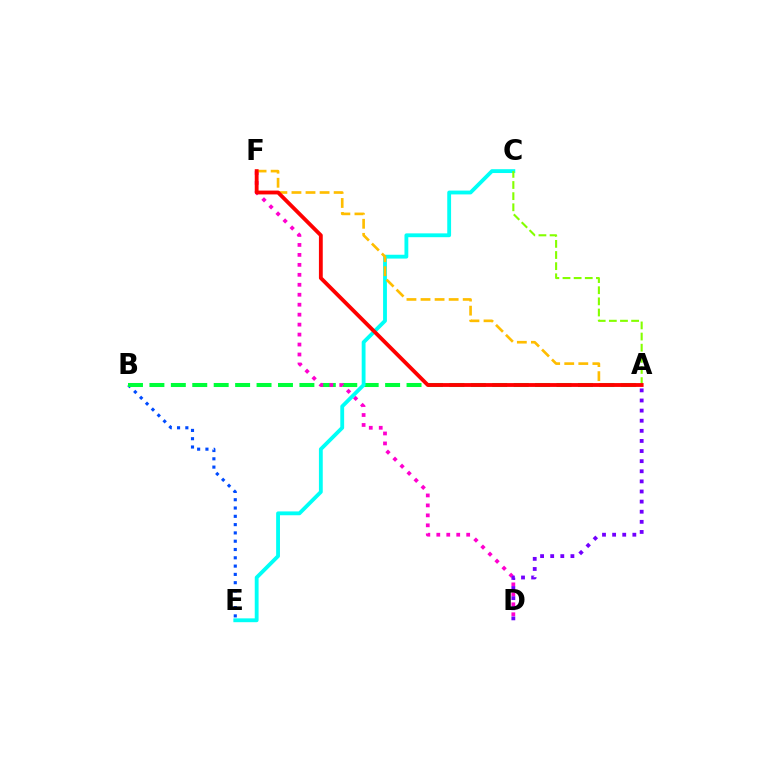{('B', 'E'): [{'color': '#004bff', 'line_style': 'dotted', 'thickness': 2.25}], ('A', 'B'): [{'color': '#00ff39', 'line_style': 'dashed', 'thickness': 2.91}], ('D', 'F'): [{'color': '#ff00cf', 'line_style': 'dotted', 'thickness': 2.71}], ('C', 'E'): [{'color': '#00fff6', 'line_style': 'solid', 'thickness': 2.76}], ('A', 'F'): [{'color': '#ffbd00', 'line_style': 'dashed', 'thickness': 1.91}, {'color': '#ff0000', 'line_style': 'solid', 'thickness': 2.76}], ('A', 'C'): [{'color': '#84ff00', 'line_style': 'dashed', 'thickness': 1.51}], ('A', 'D'): [{'color': '#7200ff', 'line_style': 'dotted', 'thickness': 2.75}]}